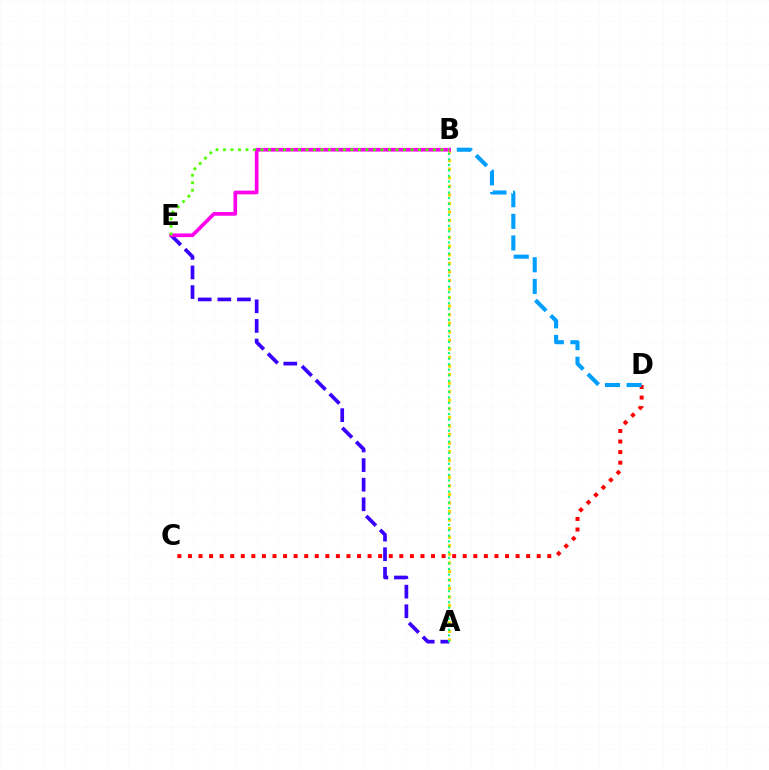{('A', 'E'): [{'color': '#3700ff', 'line_style': 'dashed', 'thickness': 2.66}], ('C', 'D'): [{'color': '#ff0000', 'line_style': 'dotted', 'thickness': 2.87}], ('B', 'D'): [{'color': '#009eff', 'line_style': 'dashed', 'thickness': 2.94}], ('A', 'B'): [{'color': '#ffd500', 'line_style': 'dotted', 'thickness': 2.33}, {'color': '#00ff86', 'line_style': 'dotted', 'thickness': 1.5}], ('B', 'E'): [{'color': '#ff00ed', 'line_style': 'solid', 'thickness': 2.64}, {'color': '#4fff00', 'line_style': 'dotted', 'thickness': 2.04}]}